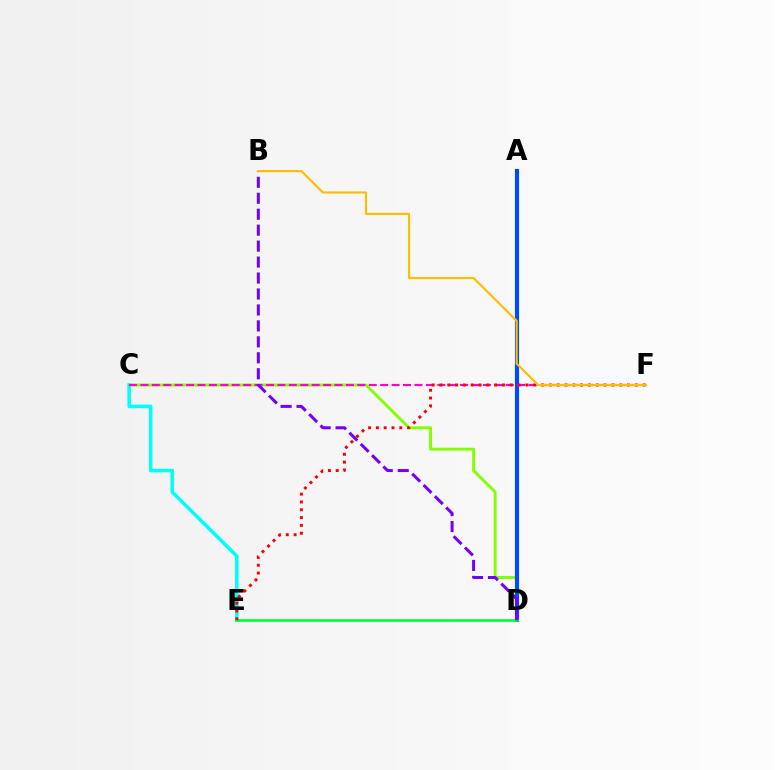{('C', 'D'): [{'color': '#84ff00', 'line_style': 'solid', 'thickness': 2.09}], ('C', 'E'): [{'color': '#00fff6', 'line_style': 'solid', 'thickness': 2.55}], ('A', 'D'): [{'color': '#004bff', 'line_style': 'solid', 'thickness': 2.98}], ('C', 'F'): [{'color': '#ff00cf', 'line_style': 'dashed', 'thickness': 1.55}], ('D', 'E'): [{'color': '#00ff39', 'line_style': 'solid', 'thickness': 1.94}], ('E', 'F'): [{'color': '#ff0000', 'line_style': 'dotted', 'thickness': 2.12}], ('B', 'D'): [{'color': '#7200ff', 'line_style': 'dashed', 'thickness': 2.17}], ('B', 'F'): [{'color': '#ffbd00', 'line_style': 'solid', 'thickness': 1.55}]}